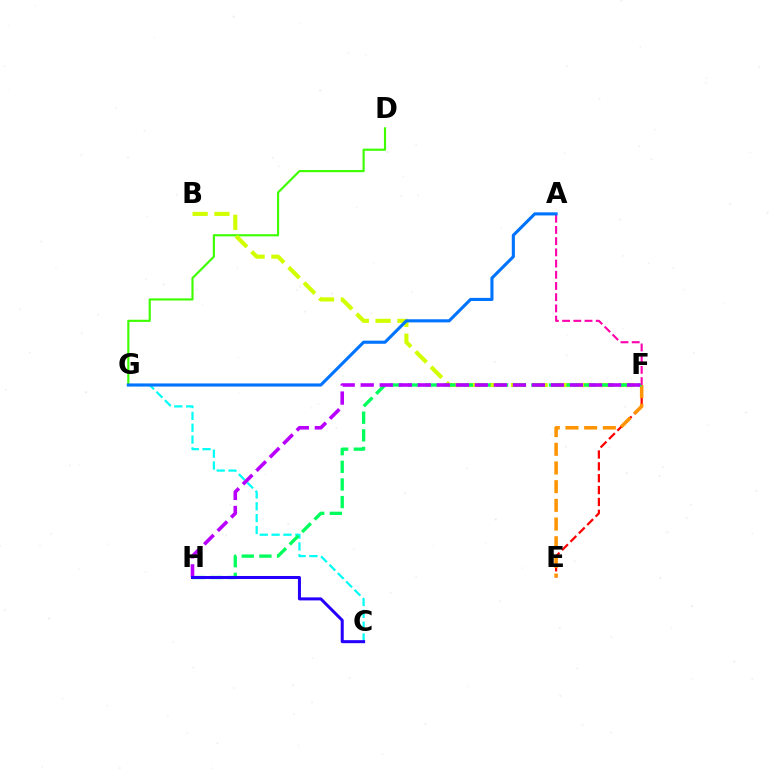{('C', 'G'): [{'color': '#00fff6', 'line_style': 'dashed', 'thickness': 1.61}], ('E', 'F'): [{'color': '#ff0000', 'line_style': 'dashed', 'thickness': 1.61}, {'color': '#ff9400', 'line_style': 'dashed', 'thickness': 2.54}], ('D', 'G'): [{'color': '#3dff00', 'line_style': 'solid', 'thickness': 1.55}], ('B', 'F'): [{'color': '#d1ff00', 'line_style': 'dashed', 'thickness': 2.96}], ('F', 'H'): [{'color': '#00ff5c', 'line_style': 'dashed', 'thickness': 2.39}, {'color': '#b900ff', 'line_style': 'dashed', 'thickness': 2.58}], ('C', 'H'): [{'color': '#2500ff', 'line_style': 'solid', 'thickness': 2.18}], ('A', 'F'): [{'color': '#ff00ac', 'line_style': 'dashed', 'thickness': 1.52}], ('A', 'G'): [{'color': '#0074ff', 'line_style': 'solid', 'thickness': 2.24}]}